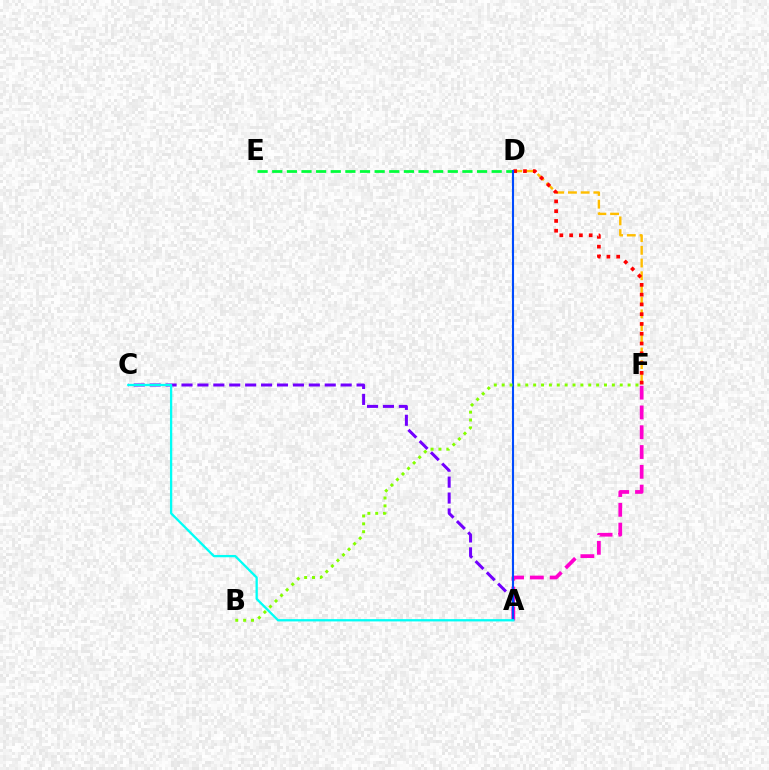{('D', 'F'): [{'color': '#ffbd00', 'line_style': 'dashed', 'thickness': 1.73}, {'color': '#ff0000', 'line_style': 'dotted', 'thickness': 2.66}], ('D', 'E'): [{'color': '#00ff39', 'line_style': 'dashed', 'thickness': 1.99}], ('A', 'C'): [{'color': '#7200ff', 'line_style': 'dashed', 'thickness': 2.16}, {'color': '#00fff6', 'line_style': 'solid', 'thickness': 1.65}], ('A', 'F'): [{'color': '#ff00cf', 'line_style': 'dashed', 'thickness': 2.69}], ('A', 'D'): [{'color': '#004bff', 'line_style': 'solid', 'thickness': 1.5}], ('B', 'F'): [{'color': '#84ff00', 'line_style': 'dotted', 'thickness': 2.14}]}